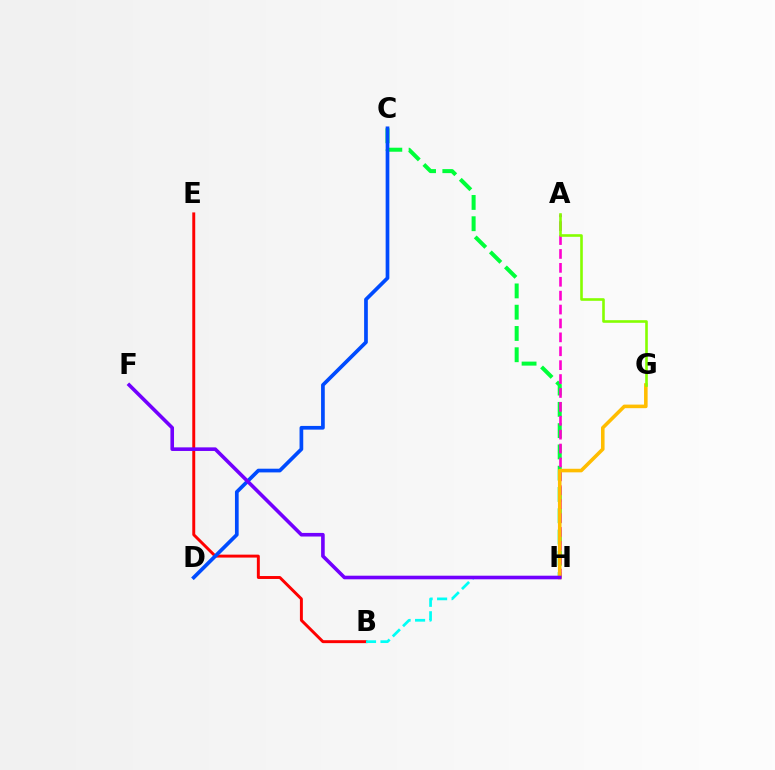{('C', 'H'): [{'color': '#00ff39', 'line_style': 'dashed', 'thickness': 2.89}], ('B', 'E'): [{'color': '#ff0000', 'line_style': 'solid', 'thickness': 2.12}], ('A', 'H'): [{'color': '#ff00cf', 'line_style': 'dashed', 'thickness': 1.89}], ('C', 'D'): [{'color': '#004bff', 'line_style': 'solid', 'thickness': 2.67}], ('G', 'H'): [{'color': '#ffbd00', 'line_style': 'solid', 'thickness': 2.57}], ('B', 'H'): [{'color': '#00fff6', 'line_style': 'dashed', 'thickness': 1.97}], ('A', 'G'): [{'color': '#84ff00', 'line_style': 'solid', 'thickness': 1.88}], ('F', 'H'): [{'color': '#7200ff', 'line_style': 'solid', 'thickness': 2.59}]}